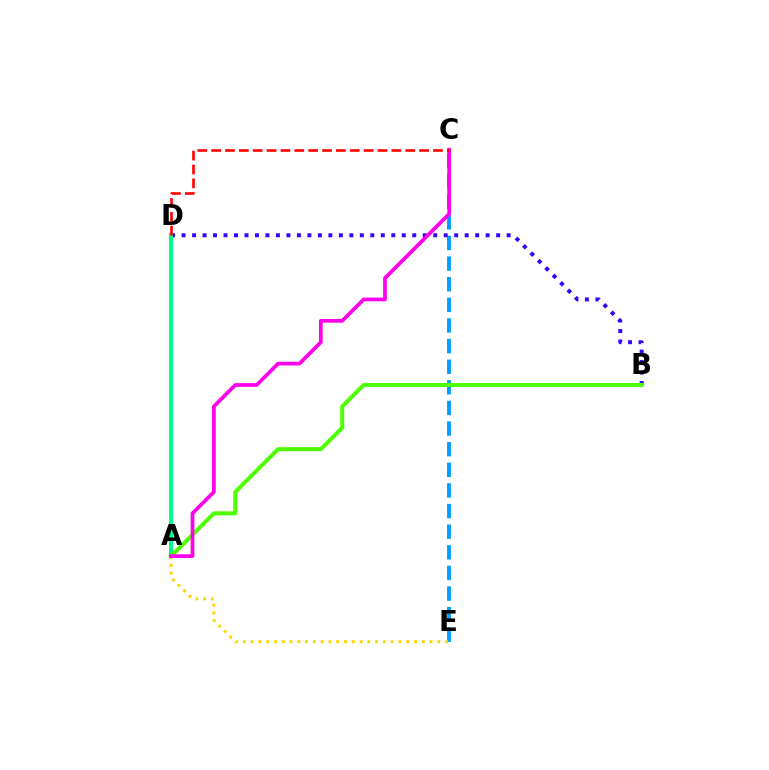{('C', 'E'): [{'color': '#009eff', 'line_style': 'dashed', 'thickness': 2.8}], ('B', 'D'): [{'color': '#3700ff', 'line_style': 'dotted', 'thickness': 2.85}], ('A', 'E'): [{'color': '#ffd500', 'line_style': 'dotted', 'thickness': 2.11}], ('A', 'D'): [{'color': '#00ff86', 'line_style': 'solid', 'thickness': 2.9}], ('A', 'B'): [{'color': '#4fff00', 'line_style': 'solid', 'thickness': 2.89}], ('A', 'C'): [{'color': '#ff00ed', 'line_style': 'solid', 'thickness': 2.67}], ('C', 'D'): [{'color': '#ff0000', 'line_style': 'dashed', 'thickness': 1.88}]}